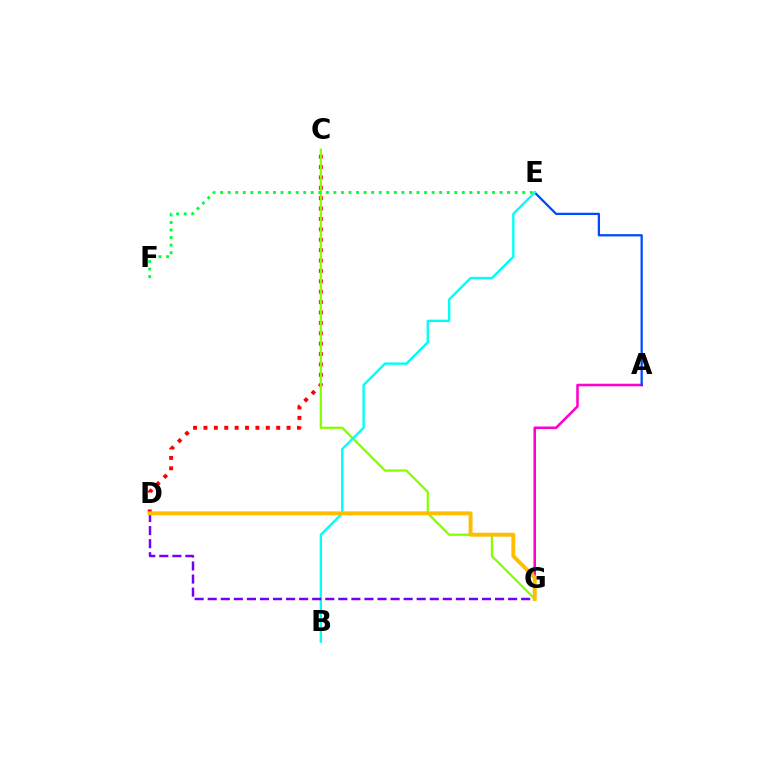{('C', 'D'): [{'color': '#ff0000', 'line_style': 'dotted', 'thickness': 2.82}], ('A', 'G'): [{'color': '#ff00cf', 'line_style': 'solid', 'thickness': 1.84}], ('C', 'G'): [{'color': '#84ff00', 'line_style': 'solid', 'thickness': 1.63}], ('A', 'E'): [{'color': '#004bff', 'line_style': 'solid', 'thickness': 1.64}], ('B', 'E'): [{'color': '#00fff6', 'line_style': 'solid', 'thickness': 1.7}], ('E', 'F'): [{'color': '#00ff39', 'line_style': 'dotted', 'thickness': 2.05}], ('D', 'G'): [{'color': '#7200ff', 'line_style': 'dashed', 'thickness': 1.77}, {'color': '#ffbd00', 'line_style': 'solid', 'thickness': 2.83}]}